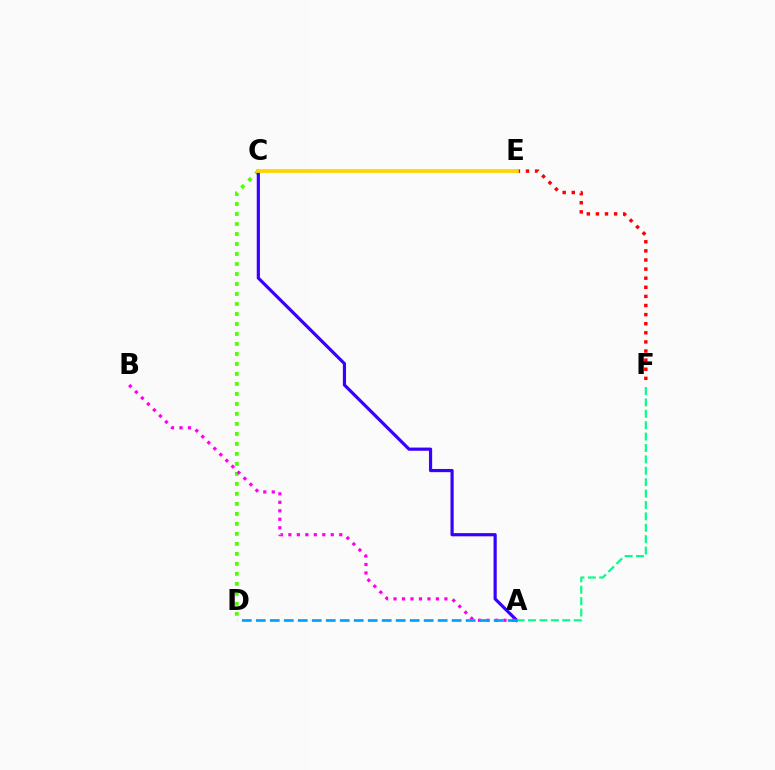{('C', 'D'): [{'color': '#4fff00', 'line_style': 'dotted', 'thickness': 2.72}], ('A', 'C'): [{'color': '#3700ff', 'line_style': 'solid', 'thickness': 2.29}], ('A', 'B'): [{'color': '#ff00ed', 'line_style': 'dotted', 'thickness': 2.3}], ('E', 'F'): [{'color': '#ff0000', 'line_style': 'dotted', 'thickness': 2.47}], ('A', 'F'): [{'color': '#00ff86', 'line_style': 'dashed', 'thickness': 1.55}], ('A', 'D'): [{'color': '#009eff', 'line_style': 'dashed', 'thickness': 1.9}], ('C', 'E'): [{'color': '#ffd500', 'line_style': 'solid', 'thickness': 2.69}]}